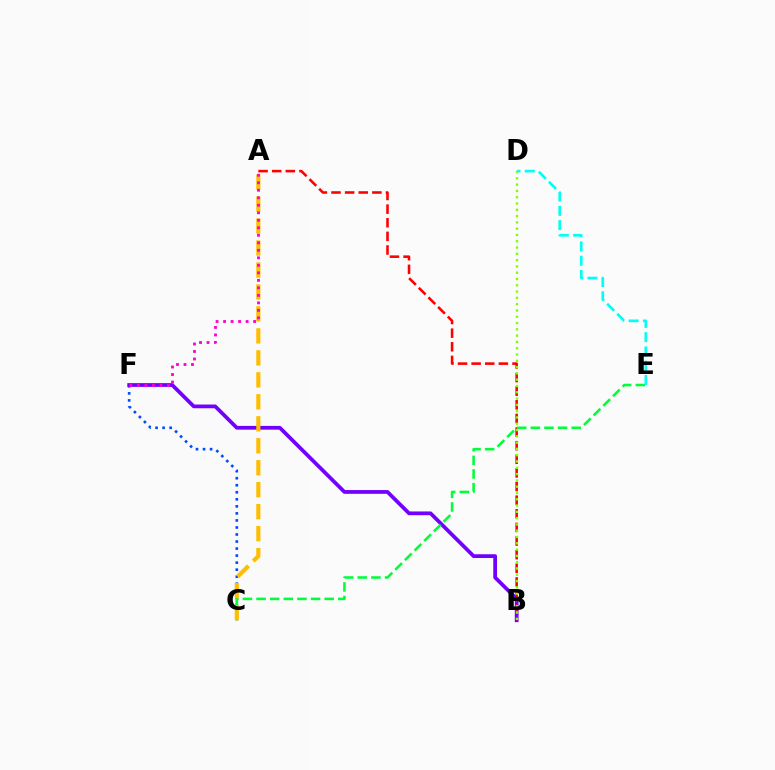{('C', 'F'): [{'color': '#004bff', 'line_style': 'dotted', 'thickness': 1.91}], ('B', 'F'): [{'color': '#7200ff', 'line_style': 'solid', 'thickness': 2.7}], ('A', 'B'): [{'color': '#ff0000', 'line_style': 'dashed', 'thickness': 1.85}], ('C', 'E'): [{'color': '#00ff39', 'line_style': 'dashed', 'thickness': 1.85}], ('A', 'C'): [{'color': '#ffbd00', 'line_style': 'dashed', 'thickness': 2.99}], ('D', 'E'): [{'color': '#00fff6', 'line_style': 'dashed', 'thickness': 1.94}], ('A', 'F'): [{'color': '#ff00cf', 'line_style': 'dotted', 'thickness': 2.04}], ('B', 'D'): [{'color': '#84ff00', 'line_style': 'dotted', 'thickness': 1.71}]}